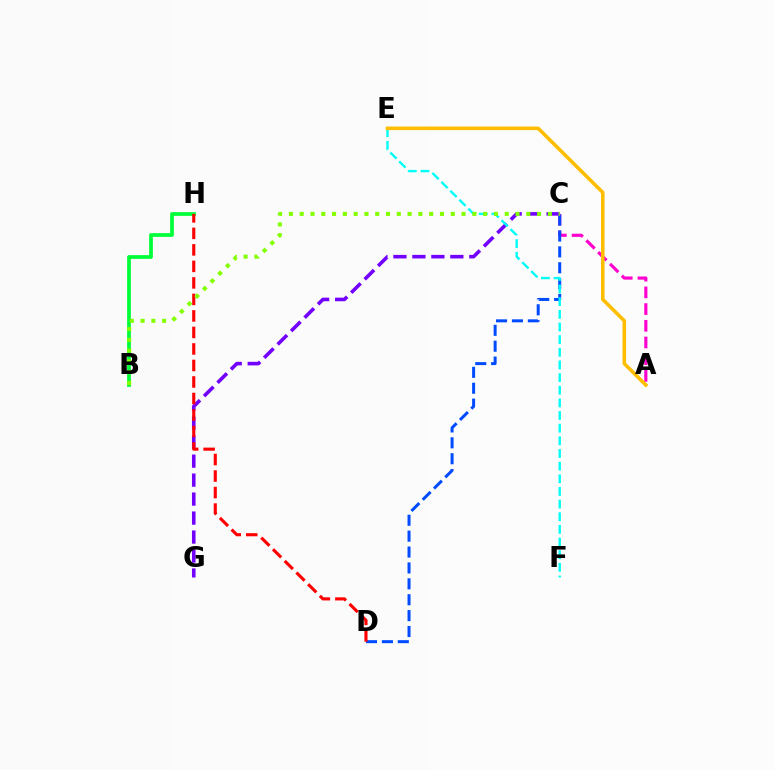{('B', 'H'): [{'color': '#00ff39', 'line_style': 'solid', 'thickness': 2.7}], ('C', 'G'): [{'color': '#7200ff', 'line_style': 'dashed', 'thickness': 2.58}], ('A', 'C'): [{'color': '#ff00cf', 'line_style': 'dashed', 'thickness': 2.27}], ('C', 'D'): [{'color': '#004bff', 'line_style': 'dashed', 'thickness': 2.16}], ('E', 'F'): [{'color': '#00fff6', 'line_style': 'dashed', 'thickness': 1.72}], ('D', 'H'): [{'color': '#ff0000', 'line_style': 'dashed', 'thickness': 2.24}], ('B', 'C'): [{'color': '#84ff00', 'line_style': 'dotted', 'thickness': 2.93}], ('A', 'E'): [{'color': '#ffbd00', 'line_style': 'solid', 'thickness': 2.56}]}